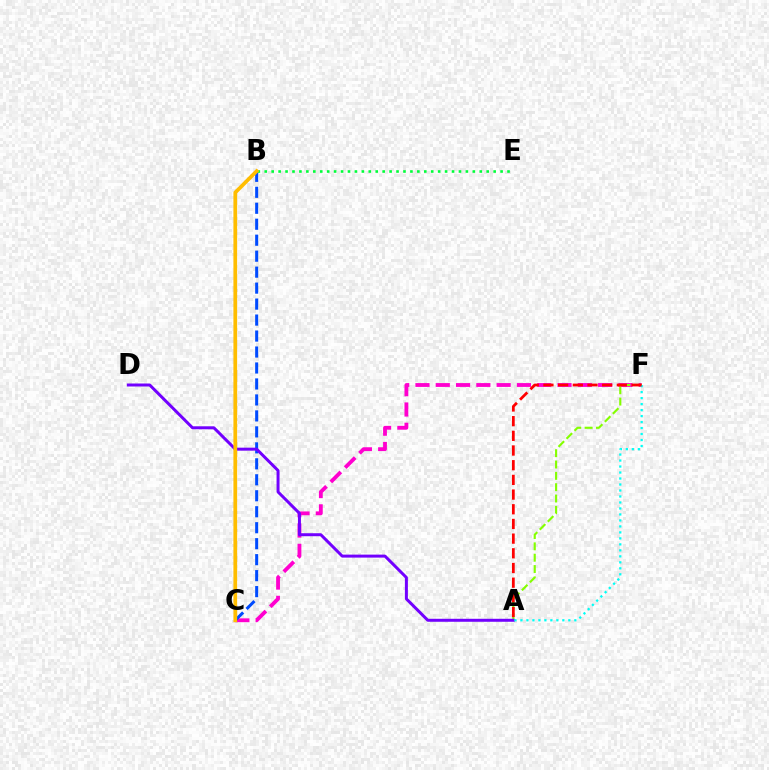{('C', 'F'): [{'color': '#ff00cf', 'line_style': 'dashed', 'thickness': 2.76}], ('B', 'C'): [{'color': '#004bff', 'line_style': 'dashed', 'thickness': 2.17}, {'color': '#ffbd00', 'line_style': 'solid', 'thickness': 2.68}], ('A', 'F'): [{'color': '#84ff00', 'line_style': 'dashed', 'thickness': 1.54}, {'color': '#00fff6', 'line_style': 'dotted', 'thickness': 1.63}, {'color': '#ff0000', 'line_style': 'dashed', 'thickness': 1.99}], ('B', 'E'): [{'color': '#00ff39', 'line_style': 'dotted', 'thickness': 1.88}], ('A', 'D'): [{'color': '#7200ff', 'line_style': 'solid', 'thickness': 2.15}]}